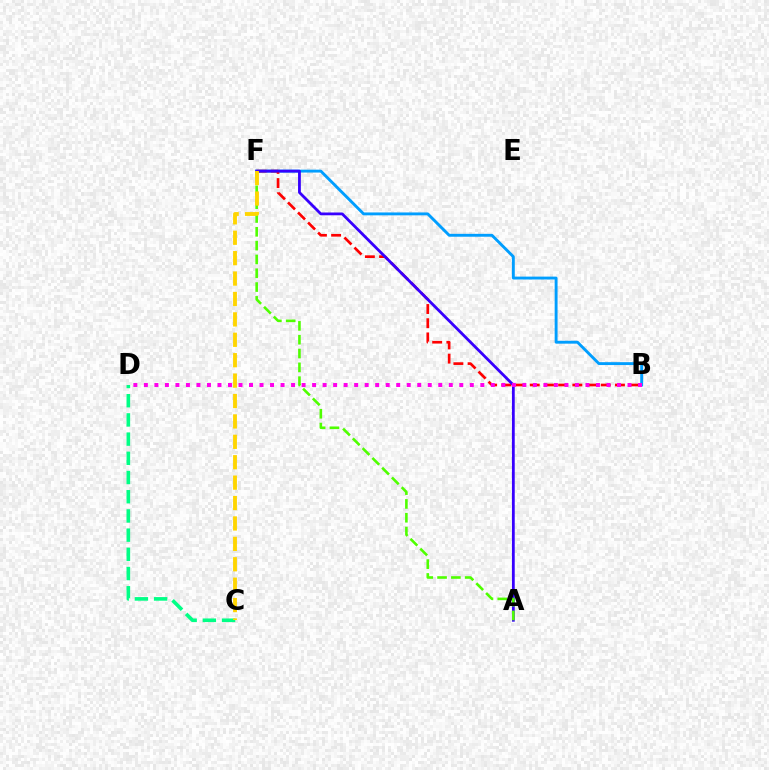{('B', 'F'): [{'color': '#009eff', 'line_style': 'solid', 'thickness': 2.08}, {'color': '#ff0000', 'line_style': 'dashed', 'thickness': 1.93}], ('C', 'D'): [{'color': '#00ff86', 'line_style': 'dashed', 'thickness': 2.61}], ('A', 'F'): [{'color': '#3700ff', 'line_style': 'solid', 'thickness': 2.01}, {'color': '#4fff00', 'line_style': 'dashed', 'thickness': 1.88}], ('B', 'D'): [{'color': '#ff00ed', 'line_style': 'dotted', 'thickness': 2.86}], ('C', 'F'): [{'color': '#ffd500', 'line_style': 'dashed', 'thickness': 2.77}]}